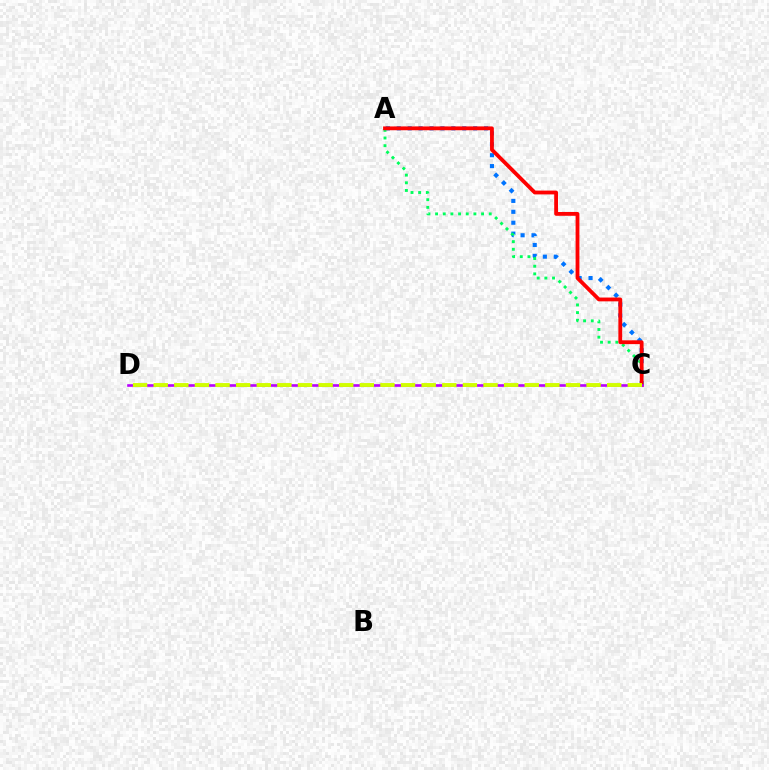{('A', 'C'): [{'color': '#0074ff', 'line_style': 'dotted', 'thickness': 2.96}, {'color': '#00ff5c', 'line_style': 'dotted', 'thickness': 2.08}, {'color': '#ff0000', 'line_style': 'solid', 'thickness': 2.74}], ('C', 'D'): [{'color': '#b900ff', 'line_style': 'solid', 'thickness': 1.9}, {'color': '#d1ff00', 'line_style': 'dashed', 'thickness': 2.8}]}